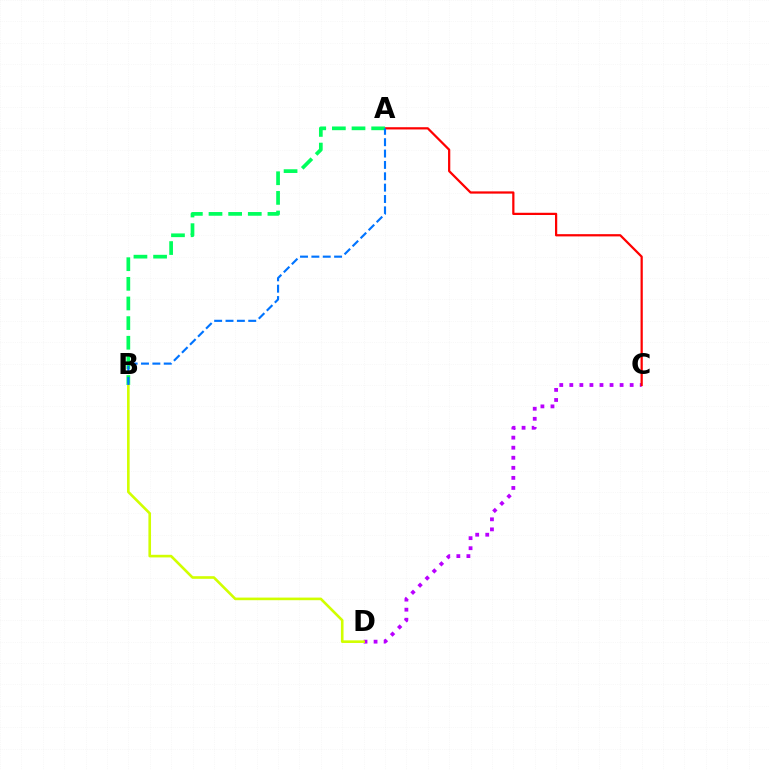{('C', 'D'): [{'color': '#b900ff', 'line_style': 'dotted', 'thickness': 2.73}], ('A', 'C'): [{'color': '#ff0000', 'line_style': 'solid', 'thickness': 1.61}], ('A', 'B'): [{'color': '#00ff5c', 'line_style': 'dashed', 'thickness': 2.67}, {'color': '#0074ff', 'line_style': 'dashed', 'thickness': 1.54}], ('B', 'D'): [{'color': '#d1ff00', 'line_style': 'solid', 'thickness': 1.89}]}